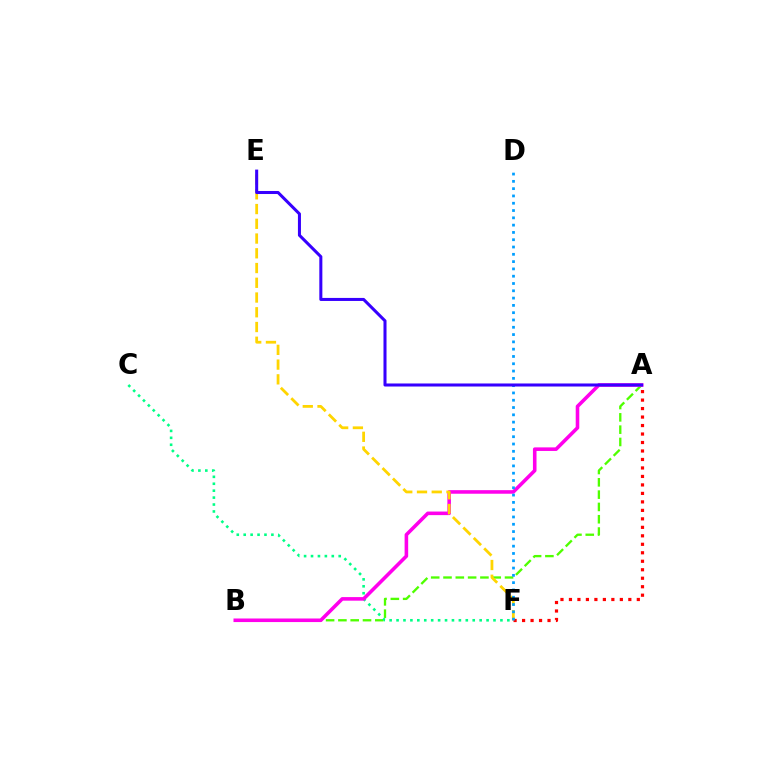{('A', 'B'): [{'color': '#4fff00', 'line_style': 'dashed', 'thickness': 1.67}, {'color': '#ff00ed', 'line_style': 'solid', 'thickness': 2.57}], ('C', 'F'): [{'color': '#00ff86', 'line_style': 'dotted', 'thickness': 1.88}], ('E', 'F'): [{'color': '#ffd500', 'line_style': 'dashed', 'thickness': 2.0}], ('A', 'F'): [{'color': '#ff0000', 'line_style': 'dotted', 'thickness': 2.3}], ('D', 'F'): [{'color': '#009eff', 'line_style': 'dotted', 'thickness': 1.98}], ('A', 'E'): [{'color': '#3700ff', 'line_style': 'solid', 'thickness': 2.19}]}